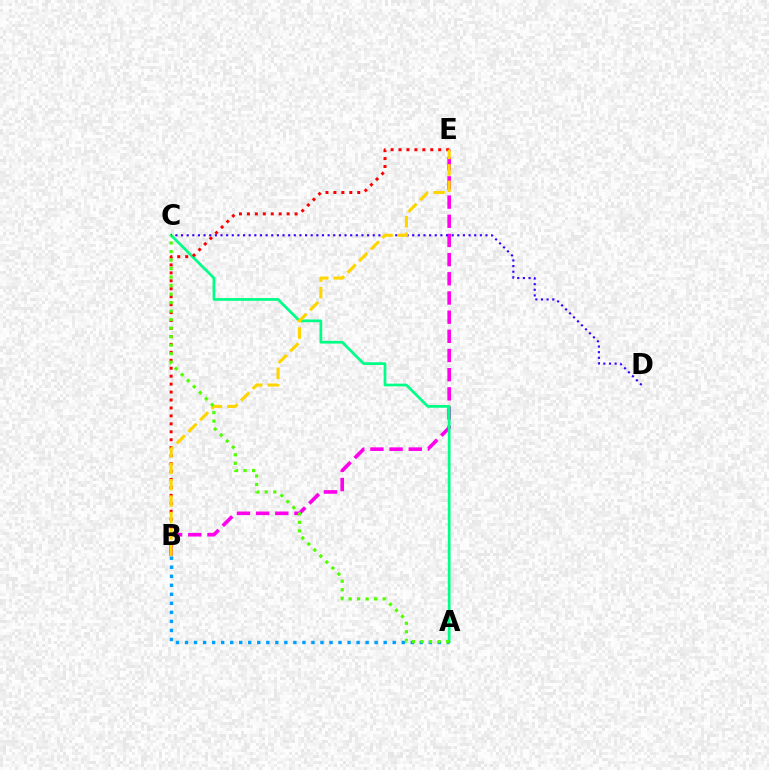{('B', 'E'): [{'color': '#ff00ed', 'line_style': 'dashed', 'thickness': 2.6}, {'color': '#ff0000', 'line_style': 'dotted', 'thickness': 2.16}, {'color': '#ffd500', 'line_style': 'dashed', 'thickness': 2.23}], ('A', 'C'): [{'color': '#00ff86', 'line_style': 'solid', 'thickness': 1.96}, {'color': '#4fff00', 'line_style': 'dotted', 'thickness': 2.31}], ('A', 'B'): [{'color': '#009eff', 'line_style': 'dotted', 'thickness': 2.45}], ('C', 'D'): [{'color': '#3700ff', 'line_style': 'dotted', 'thickness': 1.53}]}